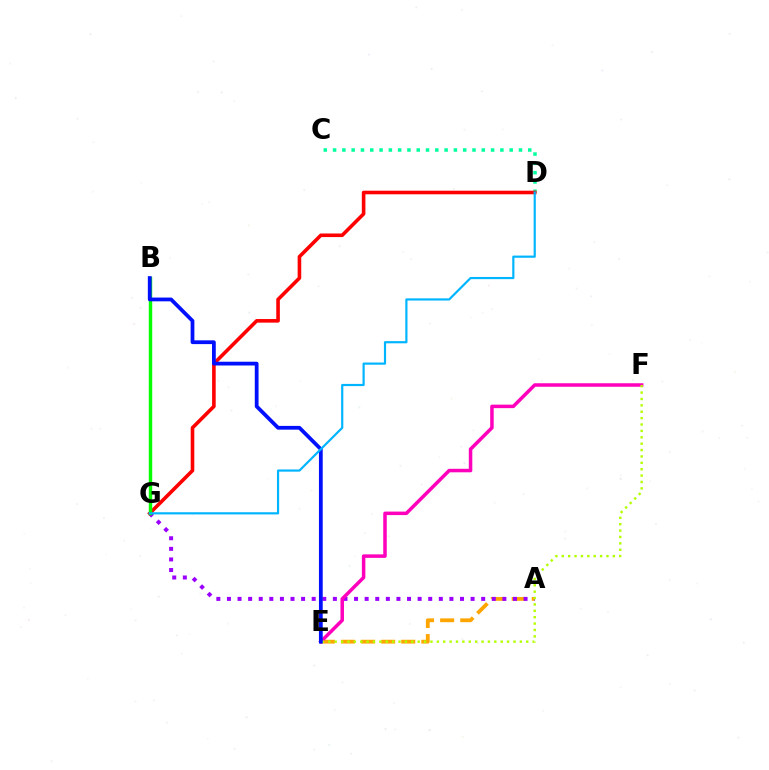{('A', 'E'): [{'color': '#ffa500', 'line_style': 'dashed', 'thickness': 2.73}], ('A', 'G'): [{'color': '#9b00ff', 'line_style': 'dotted', 'thickness': 2.88}], ('C', 'D'): [{'color': '#00ff9d', 'line_style': 'dotted', 'thickness': 2.53}], ('E', 'F'): [{'color': '#ff00bd', 'line_style': 'solid', 'thickness': 2.52}, {'color': '#b3ff00', 'line_style': 'dotted', 'thickness': 1.73}], ('D', 'G'): [{'color': '#ff0000', 'line_style': 'solid', 'thickness': 2.59}, {'color': '#00b5ff', 'line_style': 'solid', 'thickness': 1.57}], ('B', 'G'): [{'color': '#08ff00', 'line_style': 'solid', 'thickness': 2.46}], ('B', 'E'): [{'color': '#0010ff', 'line_style': 'solid', 'thickness': 2.71}]}